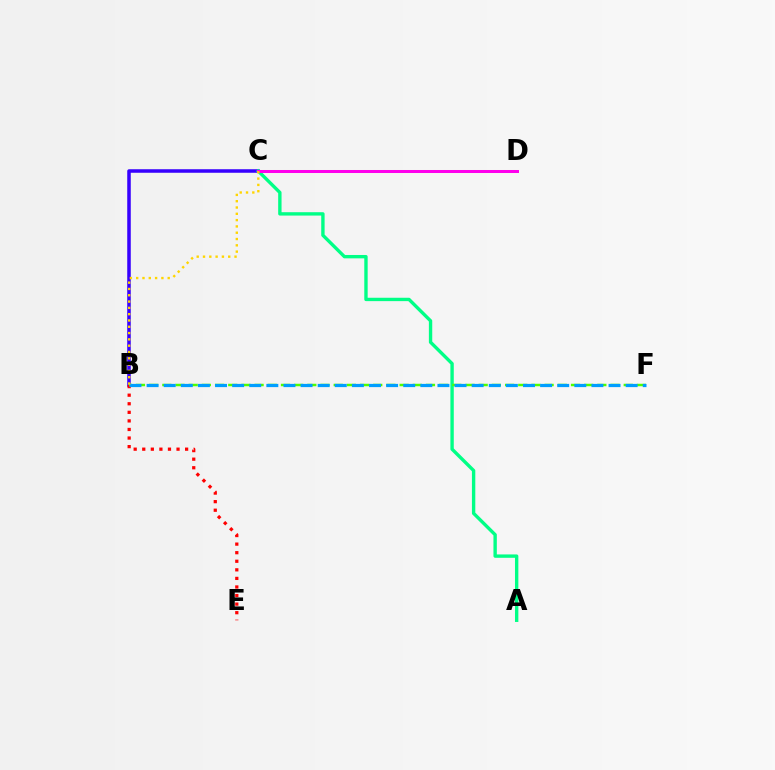{('B', 'C'): [{'color': '#3700ff', 'line_style': 'solid', 'thickness': 2.53}, {'color': '#ffd500', 'line_style': 'dotted', 'thickness': 1.71}], ('A', 'C'): [{'color': '#00ff86', 'line_style': 'solid', 'thickness': 2.43}], ('C', 'D'): [{'color': '#ff00ed', 'line_style': 'solid', 'thickness': 2.17}], ('B', 'E'): [{'color': '#ff0000', 'line_style': 'dotted', 'thickness': 2.33}], ('B', 'F'): [{'color': '#4fff00', 'line_style': 'dashed', 'thickness': 1.79}, {'color': '#009eff', 'line_style': 'dashed', 'thickness': 2.32}]}